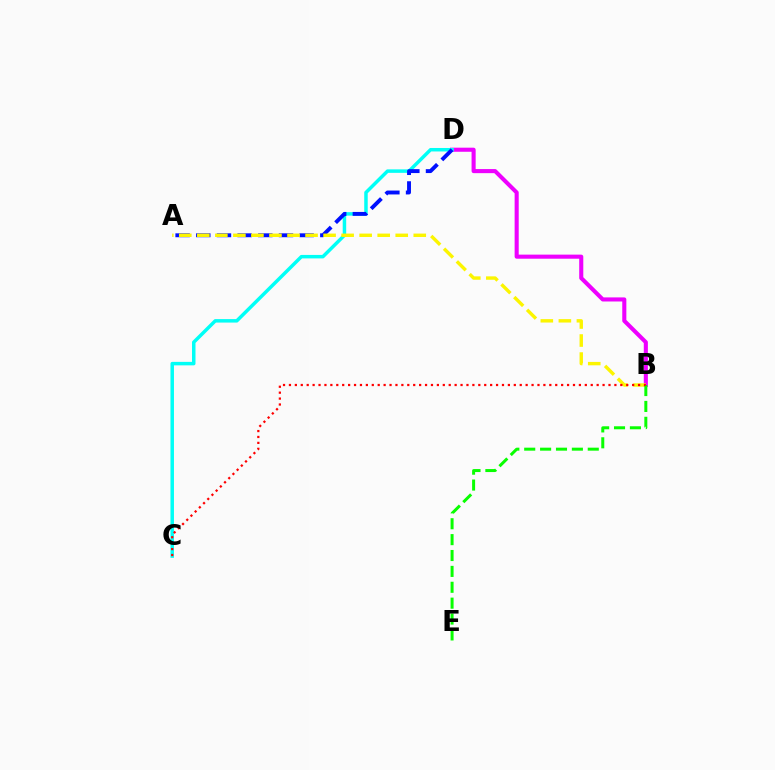{('B', 'D'): [{'color': '#ee00ff', 'line_style': 'solid', 'thickness': 2.94}], ('C', 'D'): [{'color': '#00fff6', 'line_style': 'solid', 'thickness': 2.51}], ('A', 'D'): [{'color': '#0010ff', 'line_style': 'dashed', 'thickness': 2.81}], ('A', 'B'): [{'color': '#fcf500', 'line_style': 'dashed', 'thickness': 2.45}], ('B', 'E'): [{'color': '#08ff00', 'line_style': 'dashed', 'thickness': 2.16}], ('B', 'C'): [{'color': '#ff0000', 'line_style': 'dotted', 'thickness': 1.61}]}